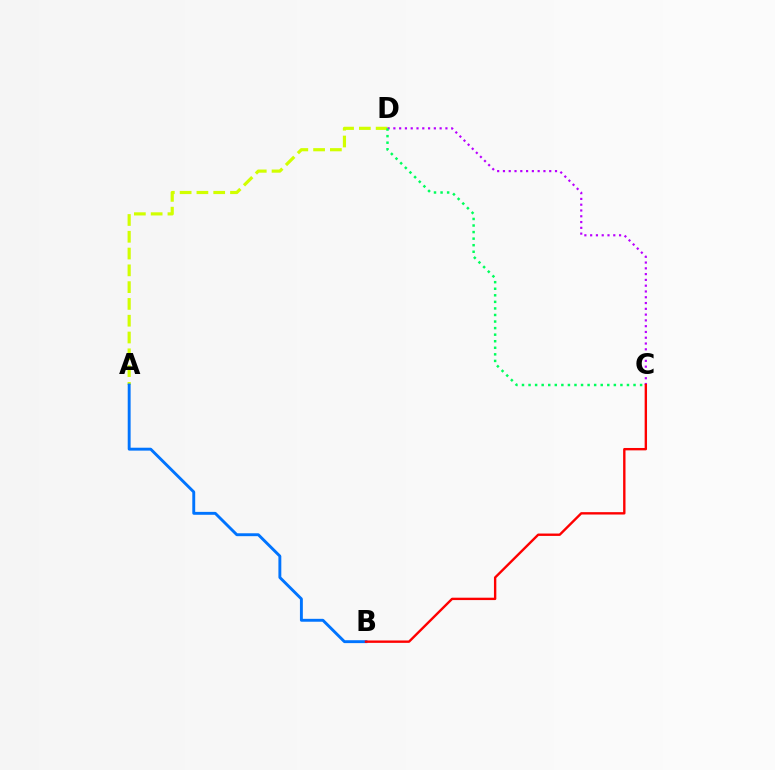{('A', 'D'): [{'color': '#d1ff00', 'line_style': 'dashed', 'thickness': 2.28}], ('C', 'D'): [{'color': '#b900ff', 'line_style': 'dotted', 'thickness': 1.57}, {'color': '#00ff5c', 'line_style': 'dotted', 'thickness': 1.78}], ('A', 'B'): [{'color': '#0074ff', 'line_style': 'solid', 'thickness': 2.09}], ('B', 'C'): [{'color': '#ff0000', 'line_style': 'solid', 'thickness': 1.71}]}